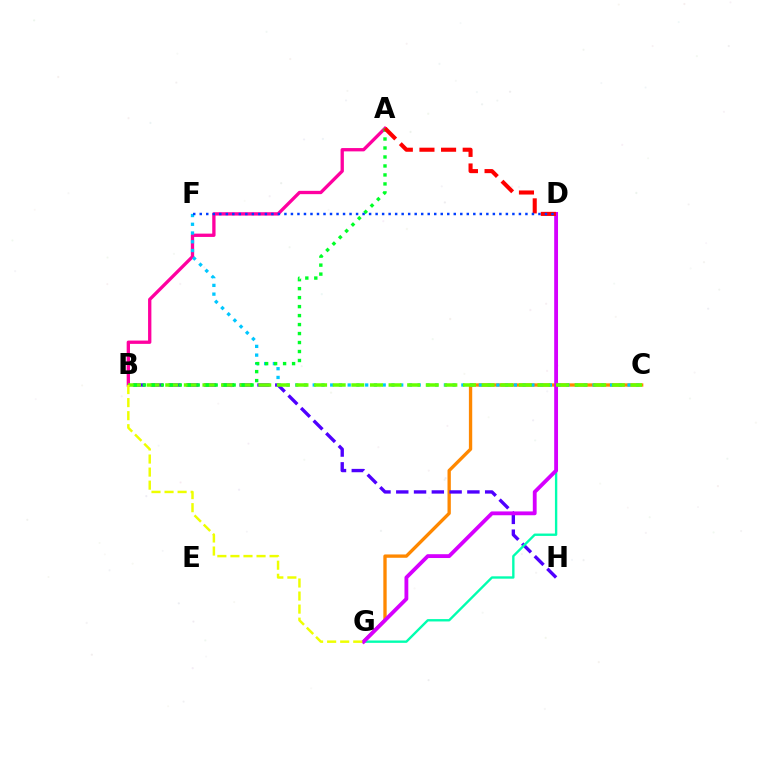{('C', 'G'): [{'color': '#ff8800', 'line_style': 'solid', 'thickness': 2.4}], ('A', 'B'): [{'color': '#ff00a0', 'line_style': 'solid', 'thickness': 2.39}, {'color': '#00ff27', 'line_style': 'dotted', 'thickness': 2.44}], ('C', 'F'): [{'color': '#00c7ff', 'line_style': 'dotted', 'thickness': 2.38}], ('B', 'H'): [{'color': '#4f00ff', 'line_style': 'dashed', 'thickness': 2.42}], ('D', 'G'): [{'color': '#00ffaf', 'line_style': 'solid', 'thickness': 1.71}, {'color': '#d600ff', 'line_style': 'solid', 'thickness': 2.75}], ('B', 'C'): [{'color': '#66ff00', 'line_style': 'dashed', 'thickness': 2.53}], ('A', 'D'): [{'color': '#ff0000', 'line_style': 'dashed', 'thickness': 2.94}], ('D', 'F'): [{'color': '#003fff', 'line_style': 'dotted', 'thickness': 1.77}], ('B', 'G'): [{'color': '#eeff00', 'line_style': 'dashed', 'thickness': 1.77}]}